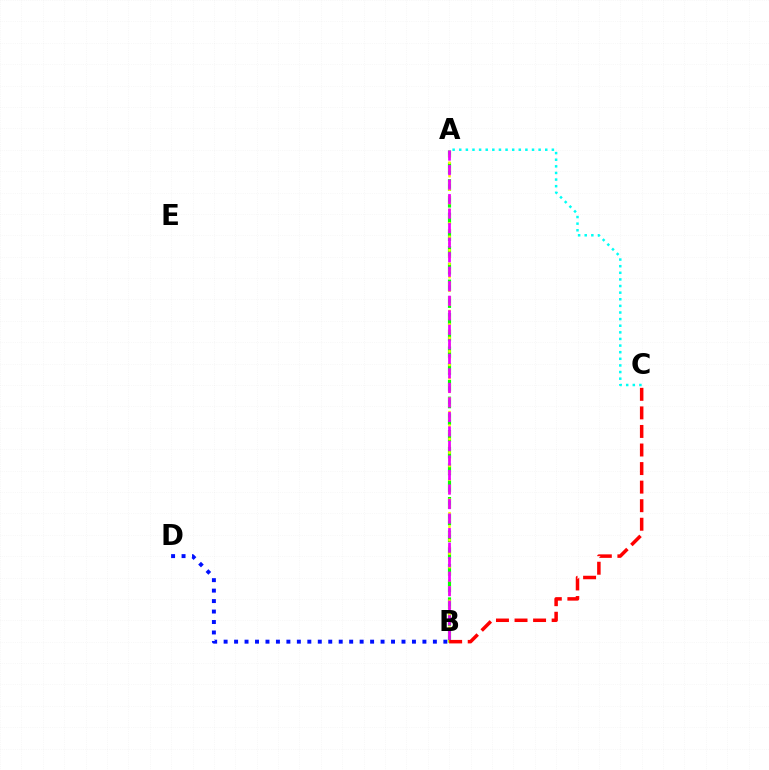{('A', 'B'): [{'color': '#08ff00', 'line_style': 'dashed', 'thickness': 2.27}, {'color': '#fcf500', 'line_style': 'dotted', 'thickness': 1.83}, {'color': '#ee00ff', 'line_style': 'dashed', 'thickness': 1.97}], ('B', 'D'): [{'color': '#0010ff', 'line_style': 'dotted', 'thickness': 2.84}], ('A', 'C'): [{'color': '#00fff6', 'line_style': 'dotted', 'thickness': 1.8}], ('B', 'C'): [{'color': '#ff0000', 'line_style': 'dashed', 'thickness': 2.52}]}